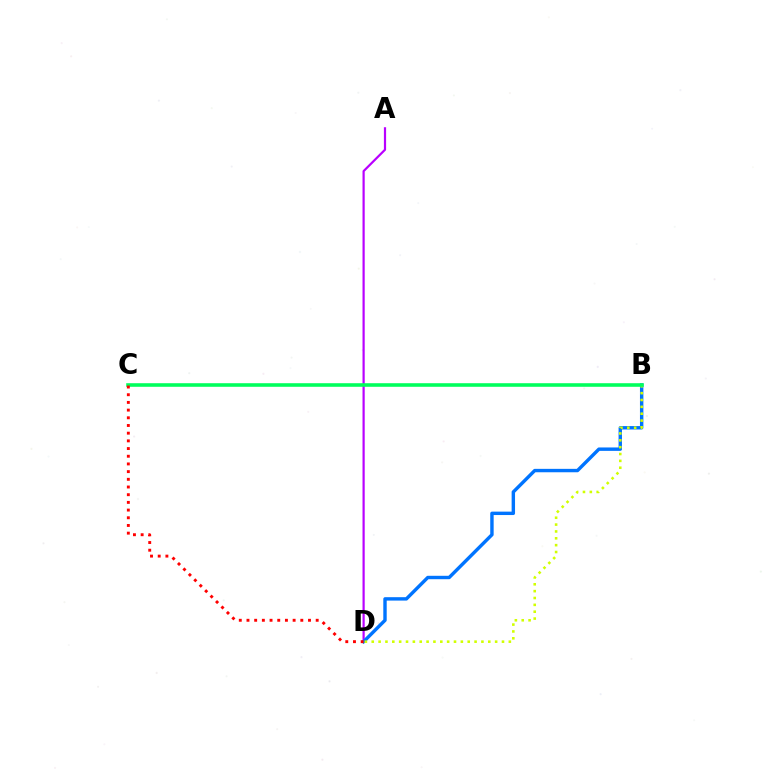{('A', 'D'): [{'color': '#b900ff', 'line_style': 'solid', 'thickness': 1.59}], ('B', 'D'): [{'color': '#0074ff', 'line_style': 'solid', 'thickness': 2.45}, {'color': '#d1ff00', 'line_style': 'dotted', 'thickness': 1.86}], ('B', 'C'): [{'color': '#00ff5c', 'line_style': 'solid', 'thickness': 2.57}], ('C', 'D'): [{'color': '#ff0000', 'line_style': 'dotted', 'thickness': 2.09}]}